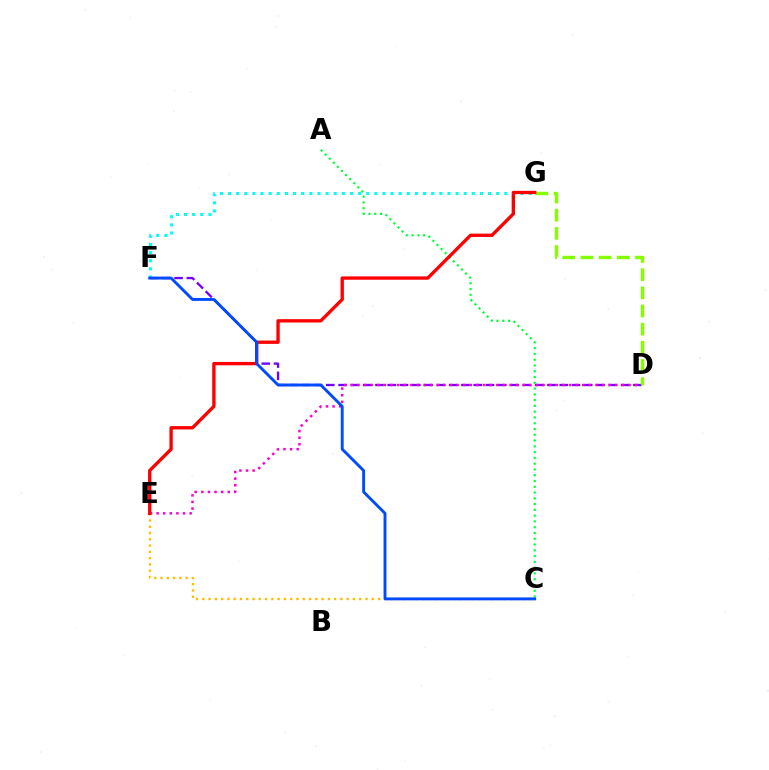{('D', 'F'): [{'color': '#7200ff', 'line_style': 'dashed', 'thickness': 1.67}], ('D', 'G'): [{'color': '#84ff00', 'line_style': 'dashed', 'thickness': 2.47}], ('A', 'C'): [{'color': '#00ff39', 'line_style': 'dotted', 'thickness': 1.57}], ('F', 'G'): [{'color': '#00fff6', 'line_style': 'dotted', 'thickness': 2.21}], ('D', 'E'): [{'color': '#ff00cf', 'line_style': 'dotted', 'thickness': 1.8}], ('C', 'E'): [{'color': '#ffbd00', 'line_style': 'dotted', 'thickness': 1.71}], ('E', 'G'): [{'color': '#ff0000', 'line_style': 'solid', 'thickness': 2.4}], ('C', 'F'): [{'color': '#004bff', 'line_style': 'solid', 'thickness': 2.08}]}